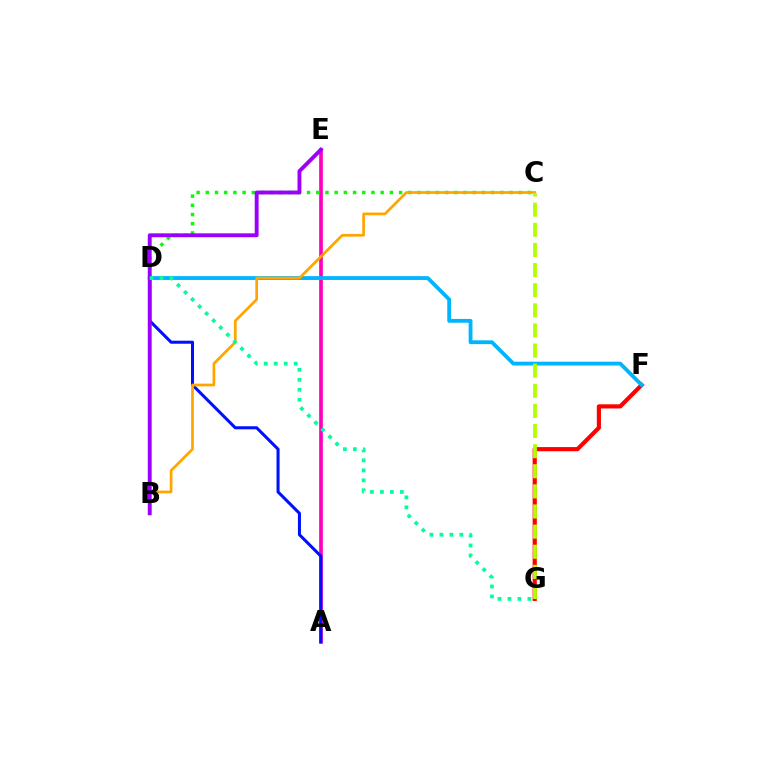{('A', 'E'): [{'color': '#ff00bd', 'line_style': 'solid', 'thickness': 2.65}], ('F', 'G'): [{'color': '#ff0000', 'line_style': 'solid', 'thickness': 3.0}], ('D', 'F'): [{'color': '#00b5ff', 'line_style': 'solid', 'thickness': 2.75}], ('A', 'D'): [{'color': '#0010ff', 'line_style': 'solid', 'thickness': 2.19}], ('C', 'D'): [{'color': '#08ff00', 'line_style': 'dotted', 'thickness': 2.5}], ('B', 'C'): [{'color': '#ffa500', 'line_style': 'solid', 'thickness': 1.95}], ('C', 'G'): [{'color': '#b3ff00', 'line_style': 'dashed', 'thickness': 2.73}], ('B', 'E'): [{'color': '#9b00ff', 'line_style': 'solid', 'thickness': 2.8}], ('D', 'G'): [{'color': '#00ff9d', 'line_style': 'dotted', 'thickness': 2.71}]}